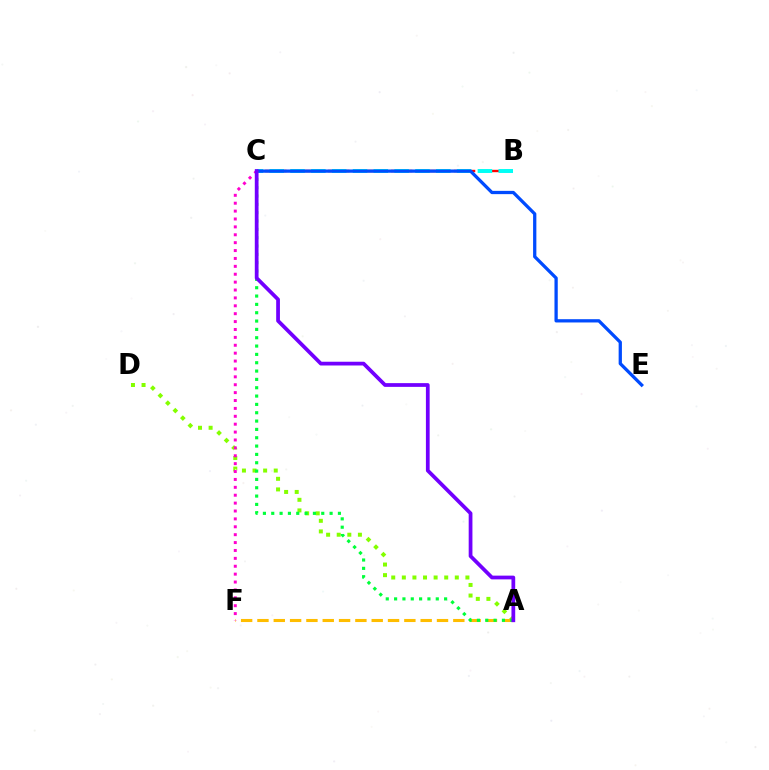{('A', 'F'): [{'color': '#ffbd00', 'line_style': 'dashed', 'thickness': 2.22}], ('B', 'C'): [{'color': '#ff0000', 'line_style': 'dashed', 'thickness': 1.71}, {'color': '#00fff6', 'line_style': 'dashed', 'thickness': 2.83}], ('A', 'D'): [{'color': '#84ff00', 'line_style': 'dotted', 'thickness': 2.88}], ('C', 'F'): [{'color': '#ff00cf', 'line_style': 'dotted', 'thickness': 2.14}], ('C', 'E'): [{'color': '#004bff', 'line_style': 'solid', 'thickness': 2.36}], ('A', 'C'): [{'color': '#00ff39', 'line_style': 'dotted', 'thickness': 2.26}, {'color': '#7200ff', 'line_style': 'solid', 'thickness': 2.7}]}